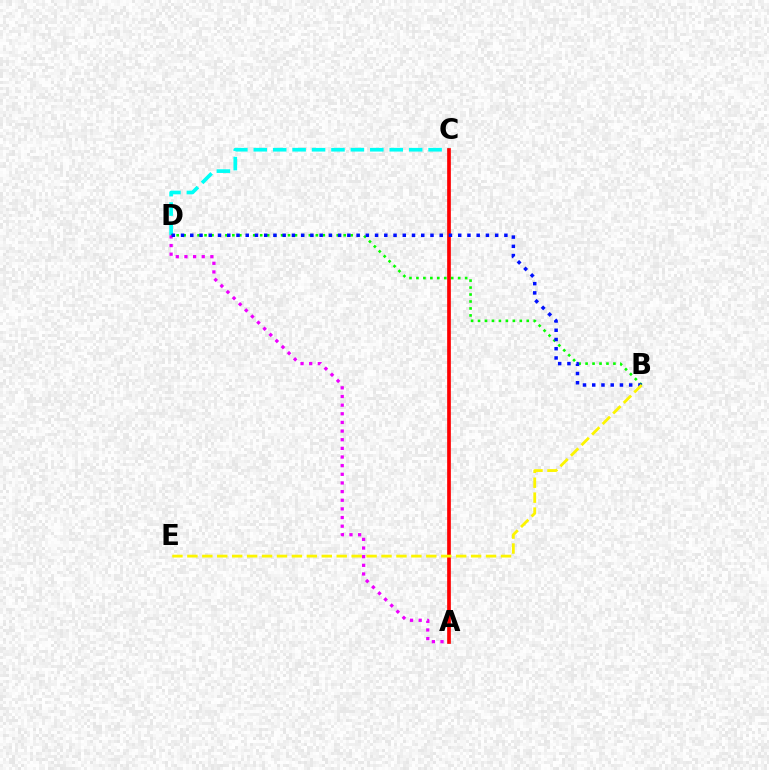{('C', 'D'): [{'color': '#00fff6', 'line_style': 'dashed', 'thickness': 2.64}], ('A', 'C'): [{'color': '#ff0000', 'line_style': 'solid', 'thickness': 2.66}], ('B', 'D'): [{'color': '#08ff00', 'line_style': 'dotted', 'thickness': 1.89}, {'color': '#0010ff', 'line_style': 'dotted', 'thickness': 2.51}], ('A', 'D'): [{'color': '#ee00ff', 'line_style': 'dotted', 'thickness': 2.35}], ('B', 'E'): [{'color': '#fcf500', 'line_style': 'dashed', 'thickness': 2.03}]}